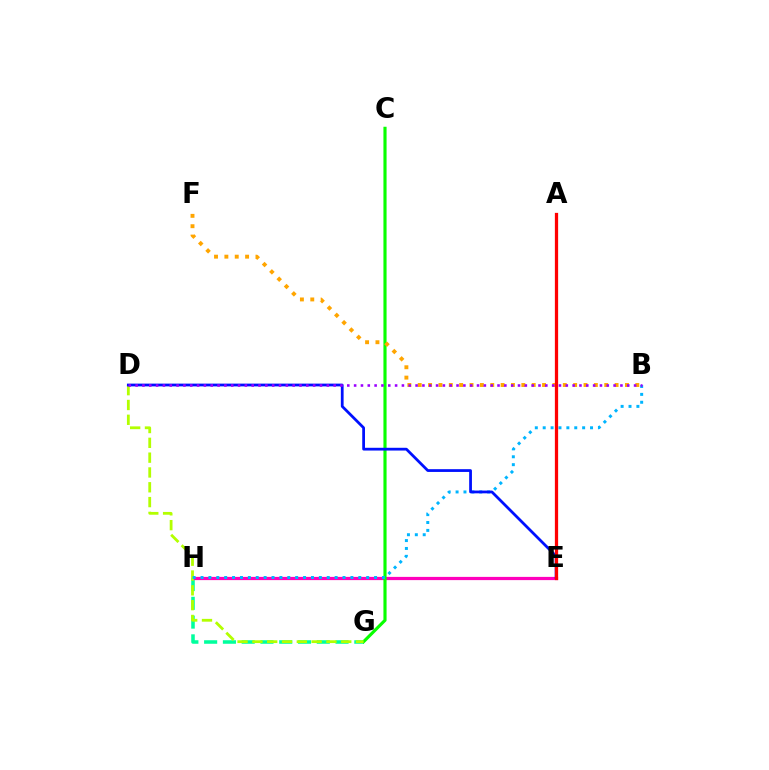{('G', 'H'): [{'color': '#00ff9d', 'line_style': 'dashed', 'thickness': 2.55}], ('E', 'H'): [{'color': '#ff00bd', 'line_style': 'solid', 'thickness': 2.32}], ('C', 'G'): [{'color': '#08ff00', 'line_style': 'solid', 'thickness': 2.26}], ('B', 'F'): [{'color': '#ffa500', 'line_style': 'dotted', 'thickness': 2.82}], ('D', 'G'): [{'color': '#b3ff00', 'line_style': 'dashed', 'thickness': 2.01}], ('B', 'H'): [{'color': '#00b5ff', 'line_style': 'dotted', 'thickness': 2.14}], ('D', 'E'): [{'color': '#0010ff', 'line_style': 'solid', 'thickness': 1.99}], ('A', 'E'): [{'color': '#ff0000', 'line_style': 'solid', 'thickness': 2.34}], ('B', 'D'): [{'color': '#9b00ff', 'line_style': 'dotted', 'thickness': 1.86}]}